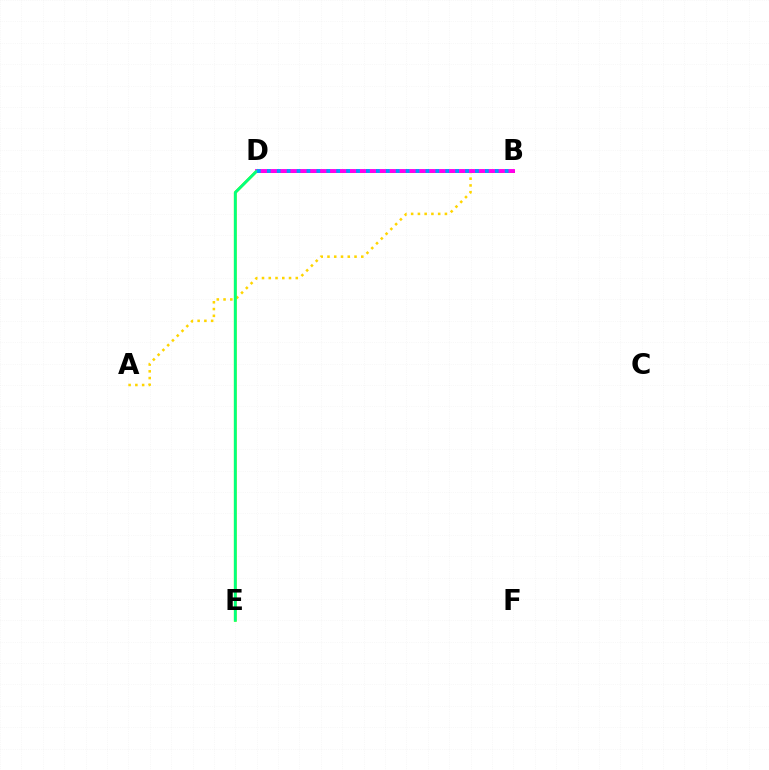{('B', 'D'): [{'color': '#ff0000', 'line_style': 'solid', 'thickness': 2.14}, {'color': '#3700ff', 'line_style': 'dotted', 'thickness': 1.93}, {'color': '#ff00ed', 'line_style': 'solid', 'thickness': 2.8}, {'color': '#009eff', 'line_style': 'dotted', 'thickness': 2.69}], ('A', 'B'): [{'color': '#ffd500', 'line_style': 'dotted', 'thickness': 1.84}], ('D', 'E'): [{'color': '#4fff00', 'line_style': 'solid', 'thickness': 2.1}, {'color': '#00ff86', 'line_style': 'solid', 'thickness': 1.77}]}